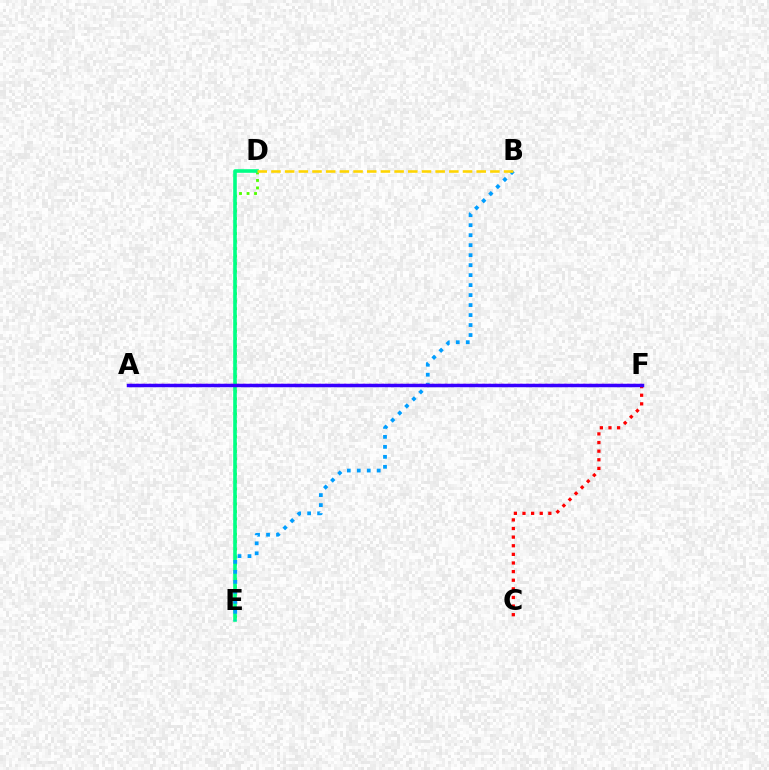{('D', 'E'): [{'color': '#4fff00', 'line_style': 'dotted', 'thickness': 2.04}, {'color': '#00ff86', 'line_style': 'solid', 'thickness': 2.6}], ('C', 'F'): [{'color': '#ff0000', 'line_style': 'dotted', 'thickness': 2.34}], ('B', 'E'): [{'color': '#009eff', 'line_style': 'dotted', 'thickness': 2.71}], ('B', 'D'): [{'color': '#ffd500', 'line_style': 'dashed', 'thickness': 1.86}], ('A', 'F'): [{'color': '#ff00ed', 'line_style': 'dotted', 'thickness': 1.71}, {'color': '#3700ff', 'line_style': 'solid', 'thickness': 2.5}]}